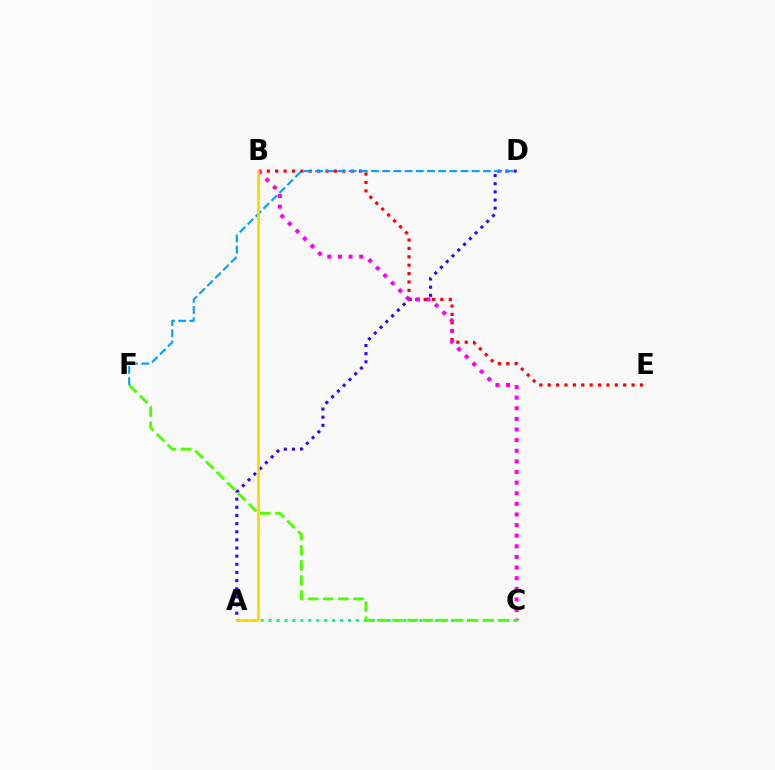{('A', 'D'): [{'color': '#3700ff', 'line_style': 'dotted', 'thickness': 2.21}], ('A', 'C'): [{'color': '#00ff86', 'line_style': 'dotted', 'thickness': 2.15}], ('B', 'E'): [{'color': '#ff0000', 'line_style': 'dotted', 'thickness': 2.28}], ('B', 'C'): [{'color': '#ff00ed', 'line_style': 'dotted', 'thickness': 2.89}], ('D', 'F'): [{'color': '#009eff', 'line_style': 'dashed', 'thickness': 1.52}], ('C', 'F'): [{'color': '#4fff00', 'line_style': 'dashed', 'thickness': 2.05}], ('A', 'B'): [{'color': '#ffd500', 'line_style': 'solid', 'thickness': 1.88}]}